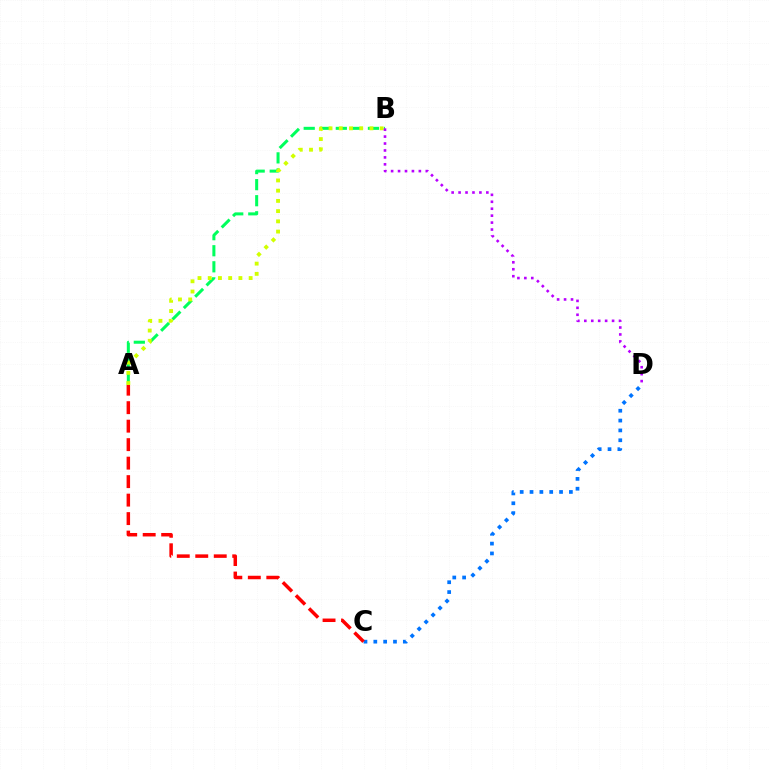{('A', 'B'): [{'color': '#00ff5c', 'line_style': 'dashed', 'thickness': 2.18}, {'color': '#d1ff00', 'line_style': 'dotted', 'thickness': 2.78}], ('C', 'D'): [{'color': '#0074ff', 'line_style': 'dotted', 'thickness': 2.67}], ('A', 'C'): [{'color': '#ff0000', 'line_style': 'dashed', 'thickness': 2.51}], ('B', 'D'): [{'color': '#b900ff', 'line_style': 'dotted', 'thickness': 1.89}]}